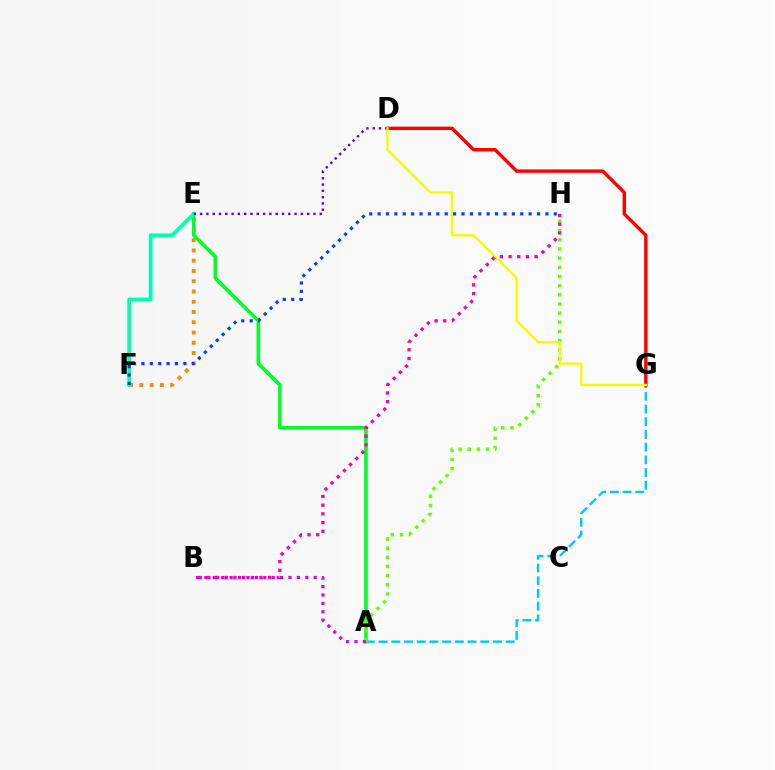{('E', 'F'): [{'color': '#ff8800', 'line_style': 'dotted', 'thickness': 2.79}, {'color': '#00ffaf', 'line_style': 'solid', 'thickness': 2.68}], ('A', 'G'): [{'color': '#00c7ff', 'line_style': 'dashed', 'thickness': 1.73}], ('A', 'E'): [{'color': '#00ff27', 'line_style': 'solid', 'thickness': 2.59}], ('A', 'H'): [{'color': '#66ff00', 'line_style': 'dotted', 'thickness': 2.49}], ('A', 'B'): [{'color': '#d600ff', 'line_style': 'dotted', 'thickness': 2.28}], ('D', 'G'): [{'color': '#ff0000', 'line_style': 'solid', 'thickness': 2.45}, {'color': '#eeff00', 'line_style': 'solid', 'thickness': 1.68}], ('D', 'E'): [{'color': '#4f00ff', 'line_style': 'dotted', 'thickness': 1.71}], ('F', 'H'): [{'color': '#003fff', 'line_style': 'dotted', 'thickness': 2.28}], ('B', 'H'): [{'color': '#ff00a0', 'line_style': 'dotted', 'thickness': 2.36}]}